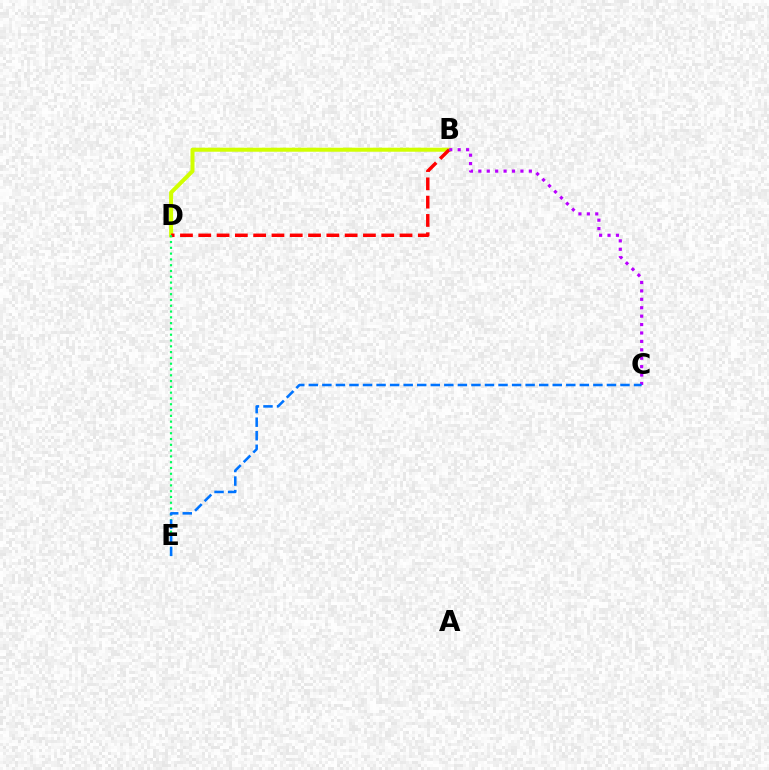{('B', 'D'): [{'color': '#d1ff00', 'line_style': 'solid', 'thickness': 2.89}, {'color': '#ff0000', 'line_style': 'dashed', 'thickness': 2.49}], ('D', 'E'): [{'color': '#00ff5c', 'line_style': 'dotted', 'thickness': 1.57}], ('B', 'C'): [{'color': '#b900ff', 'line_style': 'dotted', 'thickness': 2.29}], ('C', 'E'): [{'color': '#0074ff', 'line_style': 'dashed', 'thickness': 1.84}]}